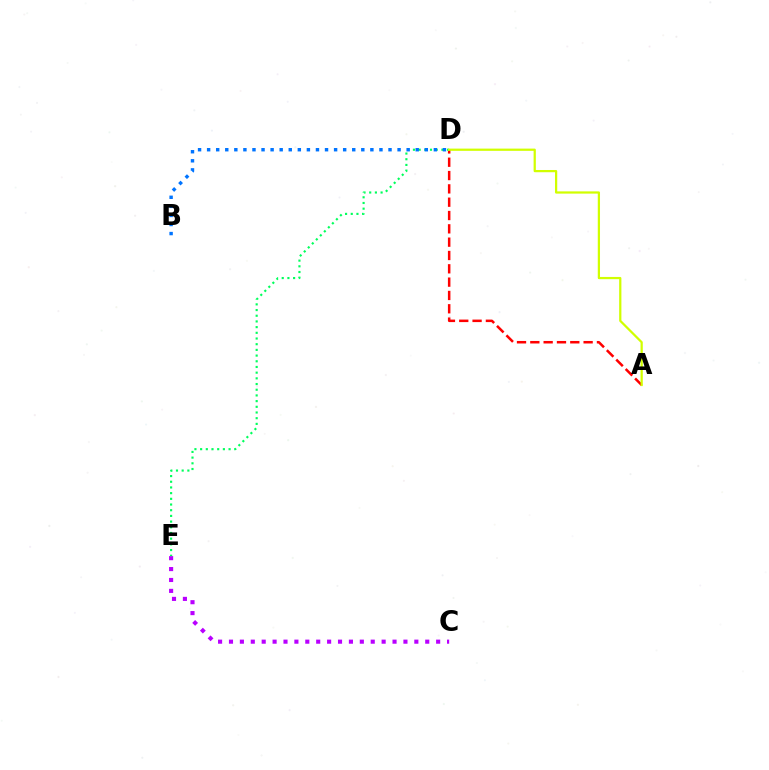{('A', 'D'): [{'color': '#ff0000', 'line_style': 'dashed', 'thickness': 1.81}, {'color': '#d1ff00', 'line_style': 'solid', 'thickness': 1.61}], ('C', 'E'): [{'color': '#b900ff', 'line_style': 'dotted', 'thickness': 2.96}], ('D', 'E'): [{'color': '#00ff5c', 'line_style': 'dotted', 'thickness': 1.55}], ('B', 'D'): [{'color': '#0074ff', 'line_style': 'dotted', 'thickness': 2.46}]}